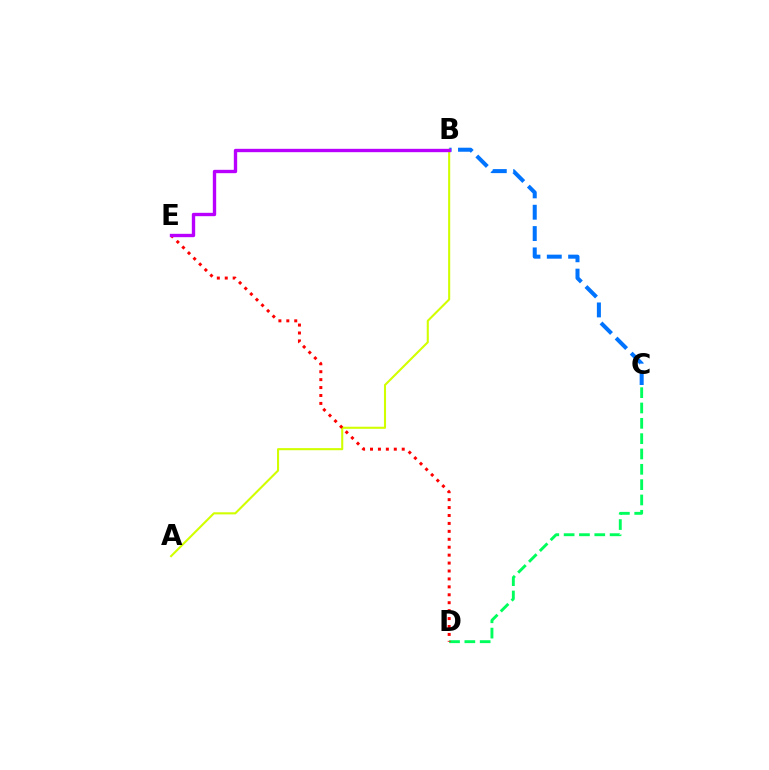{('C', 'D'): [{'color': '#00ff5c', 'line_style': 'dashed', 'thickness': 2.08}], ('B', 'C'): [{'color': '#0074ff', 'line_style': 'dashed', 'thickness': 2.9}], ('A', 'B'): [{'color': '#d1ff00', 'line_style': 'solid', 'thickness': 1.51}], ('D', 'E'): [{'color': '#ff0000', 'line_style': 'dotted', 'thickness': 2.15}], ('B', 'E'): [{'color': '#b900ff', 'line_style': 'solid', 'thickness': 2.43}]}